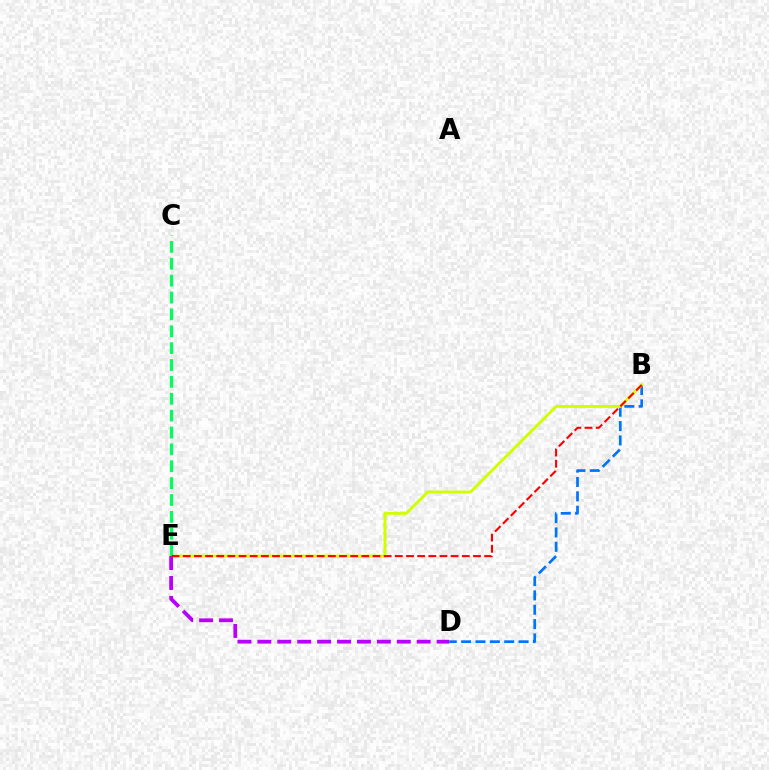{('B', 'D'): [{'color': '#0074ff', 'line_style': 'dashed', 'thickness': 1.95}], ('B', 'E'): [{'color': '#d1ff00', 'line_style': 'solid', 'thickness': 2.1}, {'color': '#ff0000', 'line_style': 'dashed', 'thickness': 1.52}], ('C', 'E'): [{'color': '#00ff5c', 'line_style': 'dashed', 'thickness': 2.29}], ('D', 'E'): [{'color': '#b900ff', 'line_style': 'dashed', 'thickness': 2.71}]}